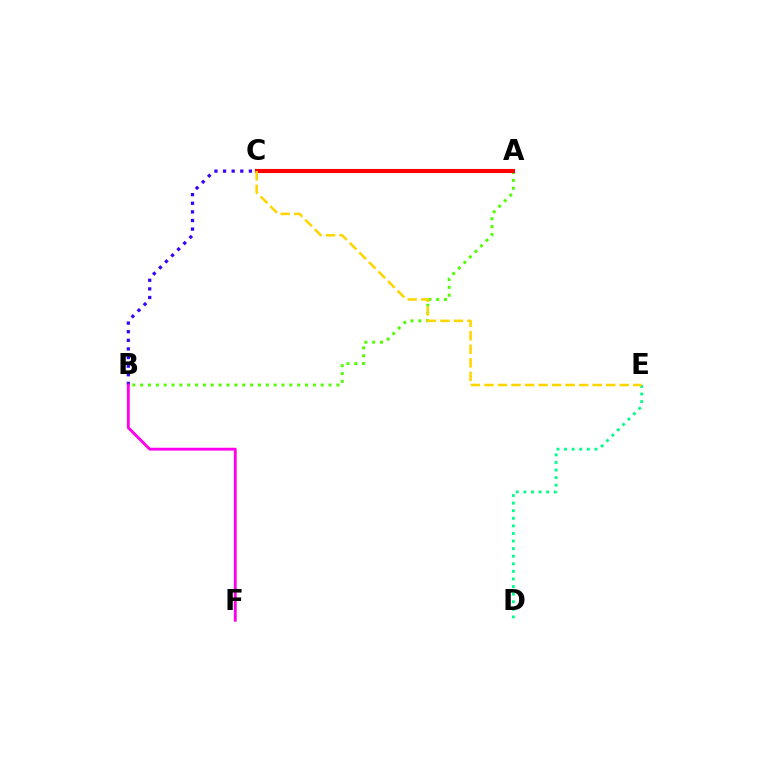{('A', 'B'): [{'color': '#4fff00', 'line_style': 'dotted', 'thickness': 2.13}], ('D', 'E'): [{'color': '#00ff86', 'line_style': 'dotted', 'thickness': 2.06}], ('B', 'C'): [{'color': '#3700ff', 'line_style': 'dotted', 'thickness': 2.34}], ('B', 'F'): [{'color': '#ff00ed', 'line_style': 'solid', 'thickness': 2.06}], ('A', 'C'): [{'color': '#009eff', 'line_style': 'dotted', 'thickness': 1.89}, {'color': '#ff0000', 'line_style': 'solid', 'thickness': 2.95}], ('C', 'E'): [{'color': '#ffd500', 'line_style': 'dashed', 'thickness': 1.84}]}